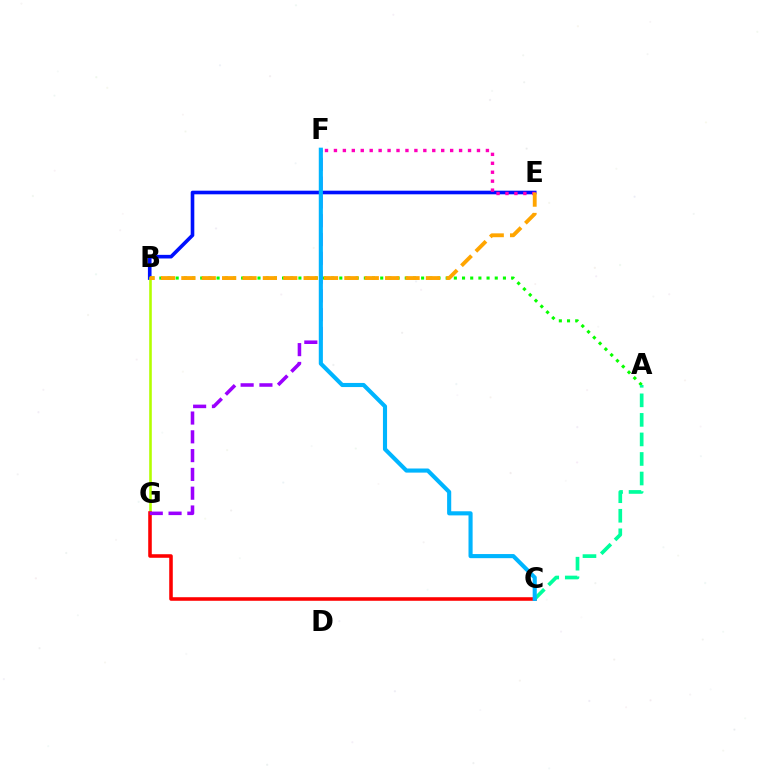{('B', 'E'): [{'color': '#0010ff', 'line_style': 'solid', 'thickness': 2.61}, {'color': '#ffa500', 'line_style': 'dashed', 'thickness': 2.77}], ('B', 'G'): [{'color': '#b3ff00', 'line_style': 'solid', 'thickness': 1.87}], ('A', 'B'): [{'color': '#08ff00', 'line_style': 'dotted', 'thickness': 2.22}], ('C', 'G'): [{'color': '#ff0000', 'line_style': 'solid', 'thickness': 2.56}], ('A', 'C'): [{'color': '#00ff9d', 'line_style': 'dashed', 'thickness': 2.66}], ('E', 'F'): [{'color': '#ff00bd', 'line_style': 'dotted', 'thickness': 2.43}], ('F', 'G'): [{'color': '#9b00ff', 'line_style': 'dashed', 'thickness': 2.55}], ('C', 'F'): [{'color': '#00b5ff', 'line_style': 'solid', 'thickness': 2.96}]}